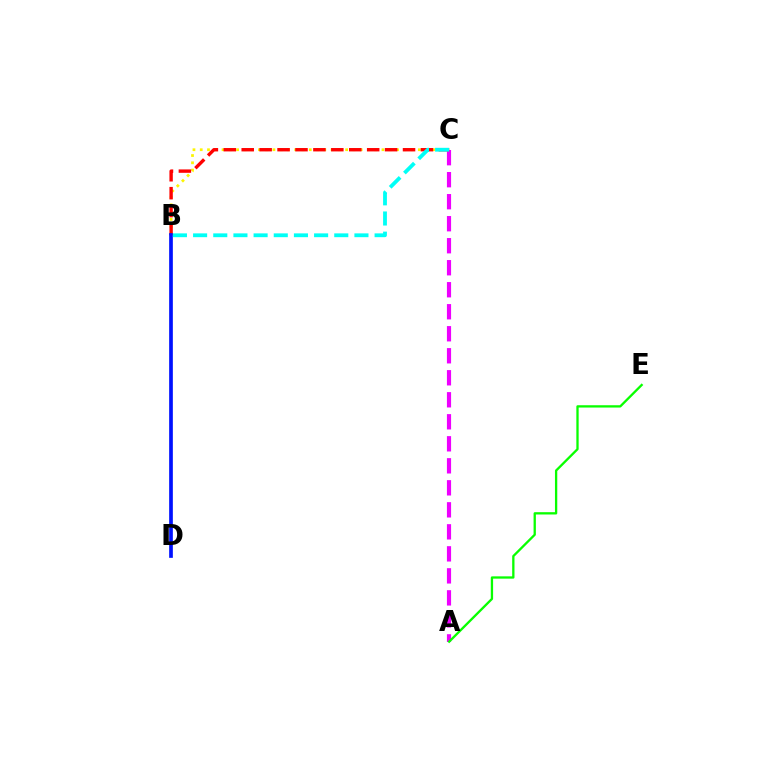{('B', 'C'): [{'color': '#fcf500', 'line_style': 'dotted', 'thickness': 1.98}, {'color': '#ff0000', 'line_style': 'dashed', 'thickness': 2.43}, {'color': '#00fff6', 'line_style': 'dashed', 'thickness': 2.74}], ('A', 'C'): [{'color': '#ee00ff', 'line_style': 'dashed', 'thickness': 2.99}], ('A', 'E'): [{'color': '#08ff00', 'line_style': 'solid', 'thickness': 1.66}], ('B', 'D'): [{'color': '#0010ff', 'line_style': 'solid', 'thickness': 2.65}]}